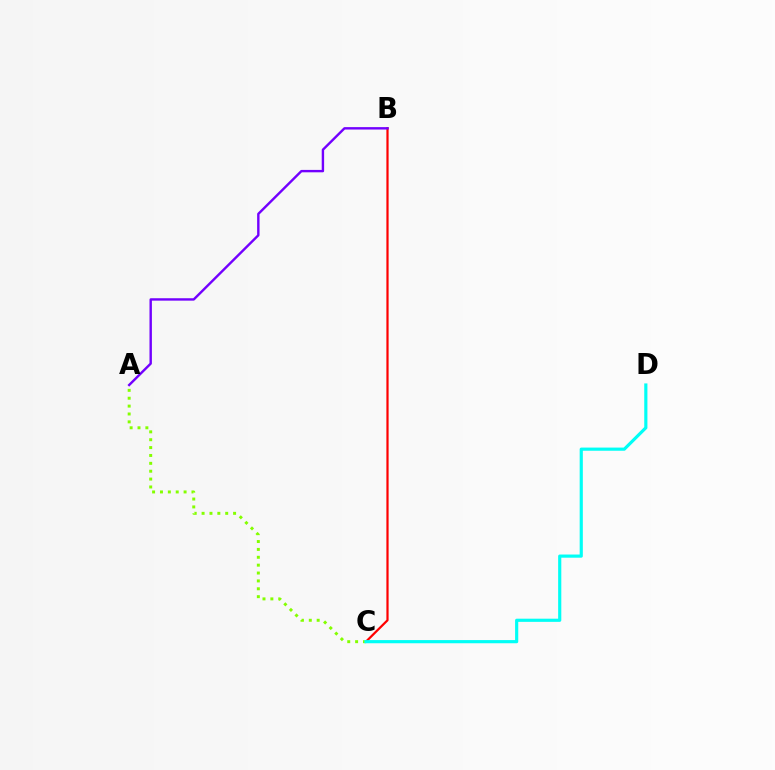{('B', 'C'): [{'color': '#ff0000', 'line_style': 'solid', 'thickness': 1.6}], ('A', 'C'): [{'color': '#84ff00', 'line_style': 'dotted', 'thickness': 2.14}], ('A', 'B'): [{'color': '#7200ff', 'line_style': 'solid', 'thickness': 1.73}], ('C', 'D'): [{'color': '#00fff6', 'line_style': 'solid', 'thickness': 2.28}]}